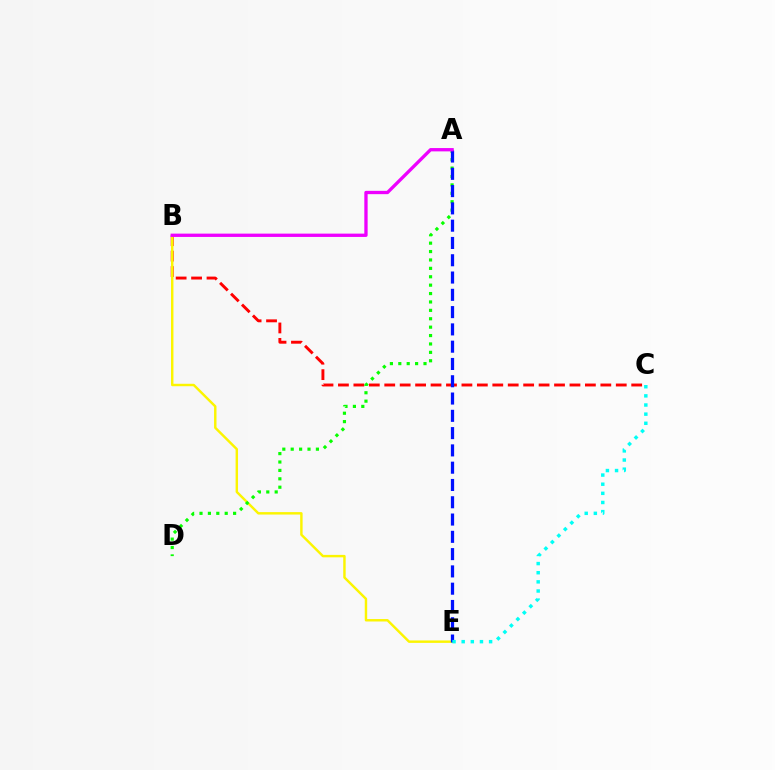{('B', 'C'): [{'color': '#ff0000', 'line_style': 'dashed', 'thickness': 2.1}], ('B', 'E'): [{'color': '#fcf500', 'line_style': 'solid', 'thickness': 1.75}], ('A', 'D'): [{'color': '#08ff00', 'line_style': 'dotted', 'thickness': 2.28}], ('A', 'E'): [{'color': '#0010ff', 'line_style': 'dashed', 'thickness': 2.35}], ('A', 'B'): [{'color': '#ee00ff', 'line_style': 'solid', 'thickness': 2.39}], ('C', 'E'): [{'color': '#00fff6', 'line_style': 'dotted', 'thickness': 2.48}]}